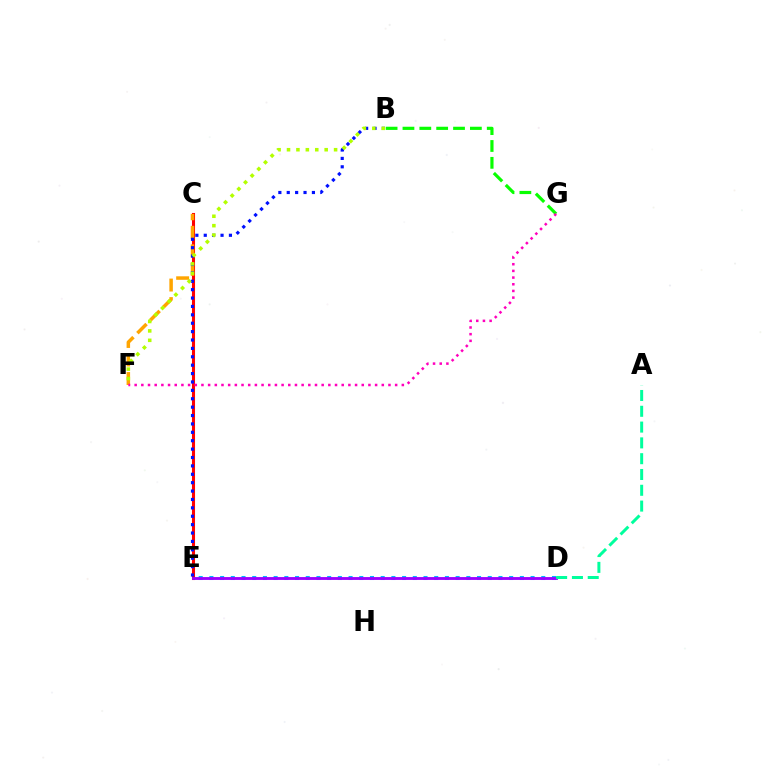{('C', 'E'): [{'color': '#ff0000', 'line_style': 'solid', 'thickness': 2.21}], ('D', 'E'): [{'color': '#00b5ff', 'line_style': 'dotted', 'thickness': 2.91}, {'color': '#9b00ff', 'line_style': 'solid', 'thickness': 2.05}], ('B', 'G'): [{'color': '#08ff00', 'line_style': 'dashed', 'thickness': 2.29}], ('C', 'F'): [{'color': '#ffa500', 'line_style': 'dashed', 'thickness': 2.52}], ('B', 'E'): [{'color': '#0010ff', 'line_style': 'dotted', 'thickness': 2.28}], ('A', 'D'): [{'color': '#00ff9d', 'line_style': 'dashed', 'thickness': 2.15}], ('B', 'F'): [{'color': '#b3ff00', 'line_style': 'dotted', 'thickness': 2.56}], ('F', 'G'): [{'color': '#ff00bd', 'line_style': 'dotted', 'thickness': 1.81}]}